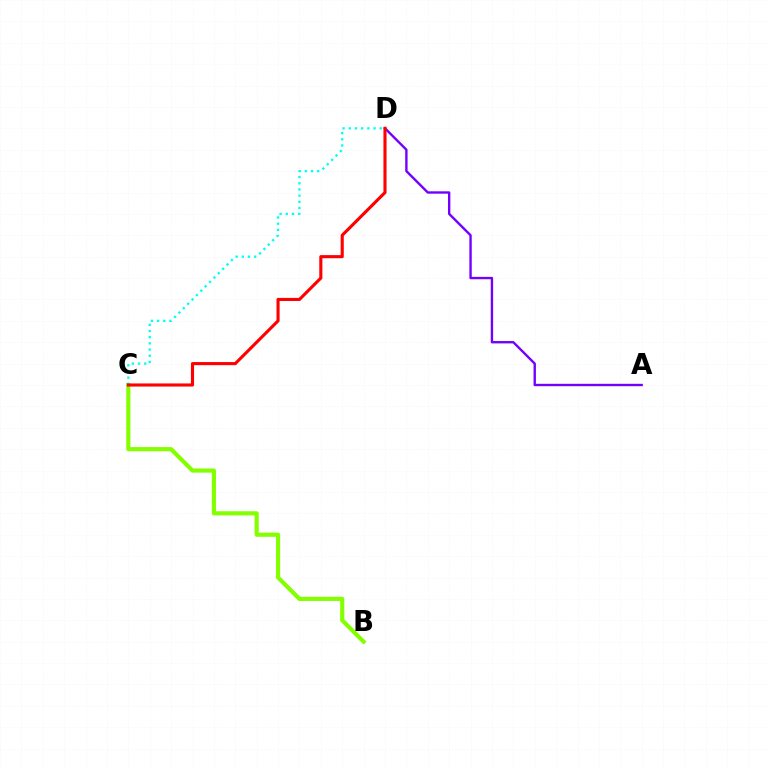{('B', 'C'): [{'color': '#84ff00', 'line_style': 'solid', 'thickness': 2.99}], ('A', 'D'): [{'color': '#7200ff', 'line_style': 'solid', 'thickness': 1.71}], ('C', 'D'): [{'color': '#00fff6', 'line_style': 'dotted', 'thickness': 1.68}, {'color': '#ff0000', 'line_style': 'solid', 'thickness': 2.24}]}